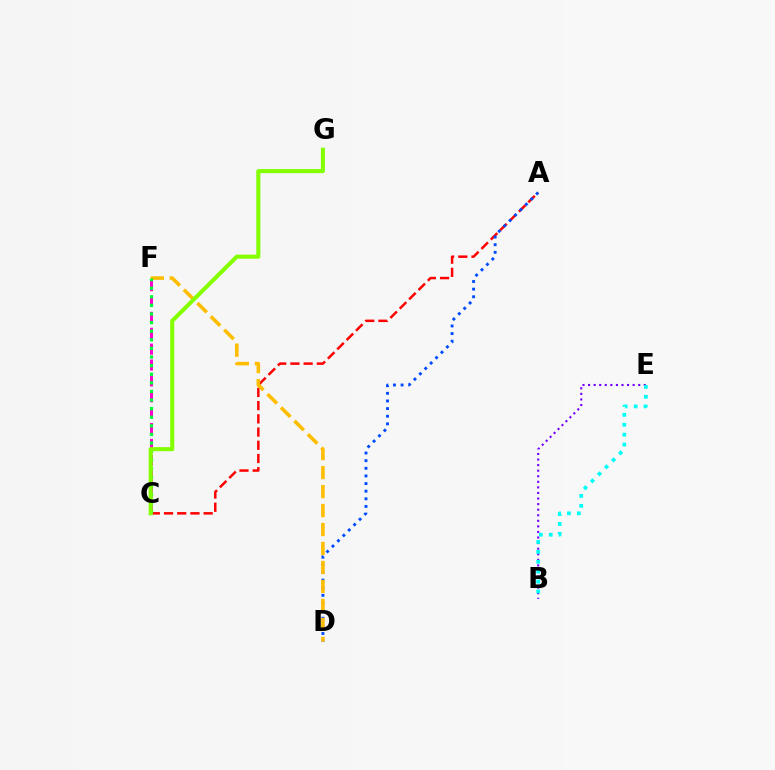{('A', 'C'): [{'color': '#ff0000', 'line_style': 'dashed', 'thickness': 1.79}], ('A', 'D'): [{'color': '#004bff', 'line_style': 'dotted', 'thickness': 2.07}], ('B', 'E'): [{'color': '#7200ff', 'line_style': 'dotted', 'thickness': 1.51}, {'color': '#00fff6', 'line_style': 'dotted', 'thickness': 2.69}], ('D', 'F'): [{'color': '#ffbd00', 'line_style': 'dashed', 'thickness': 2.58}], ('C', 'F'): [{'color': '#ff00cf', 'line_style': 'dashed', 'thickness': 2.16}, {'color': '#00ff39', 'line_style': 'dotted', 'thickness': 2.34}], ('C', 'G'): [{'color': '#84ff00', 'line_style': 'solid', 'thickness': 2.93}]}